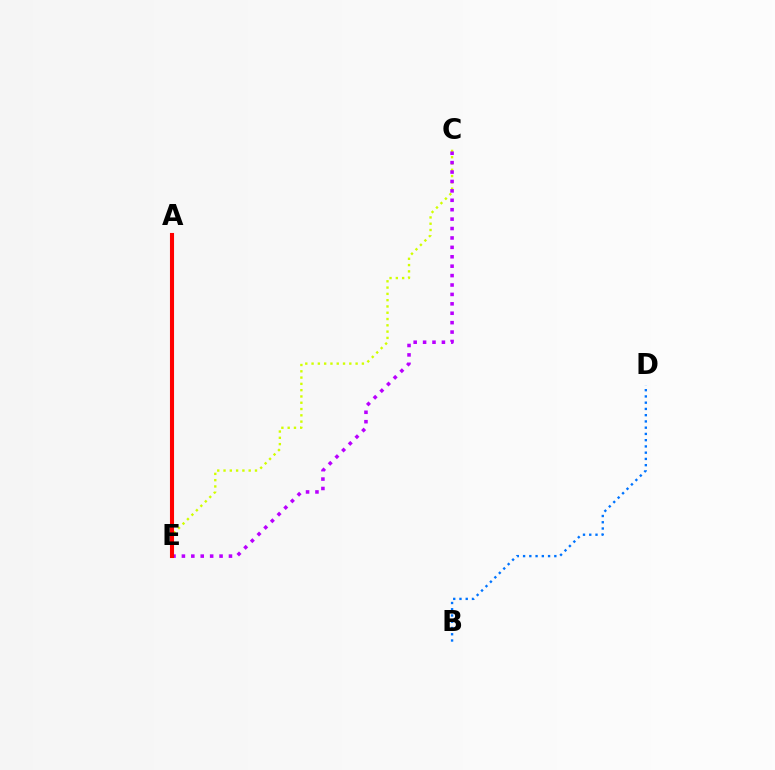{('C', 'E'): [{'color': '#d1ff00', 'line_style': 'dotted', 'thickness': 1.71}, {'color': '#b900ff', 'line_style': 'dotted', 'thickness': 2.56}], ('B', 'D'): [{'color': '#0074ff', 'line_style': 'dotted', 'thickness': 1.7}], ('A', 'E'): [{'color': '#00ff5c', 'line_style': 'dotted', 'thickness': 1.93}, {'color': '#ff0000', 'line_style': 'solid', 'thickness': 2.94}]}